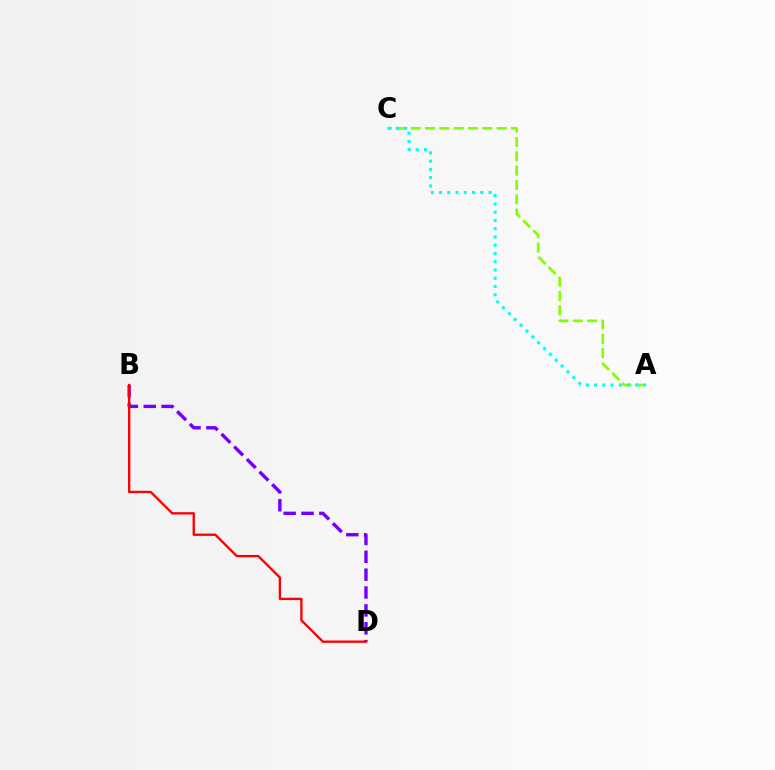{('B', 'D'): [{'color': '#7200ff', 'line_style': 'dashed', 'thickness': 2.43}, {'color': '#ff0000', 'line_style': 'solid', 'thickness': 1.68}], ('A', 'C'): [{'color': '#84ff00', 'line_style': 'dashed', 'thickness': 1.95}, {'color': '#00fff6', 'line_style': 'dotted', 'thickness': 2.24}]}